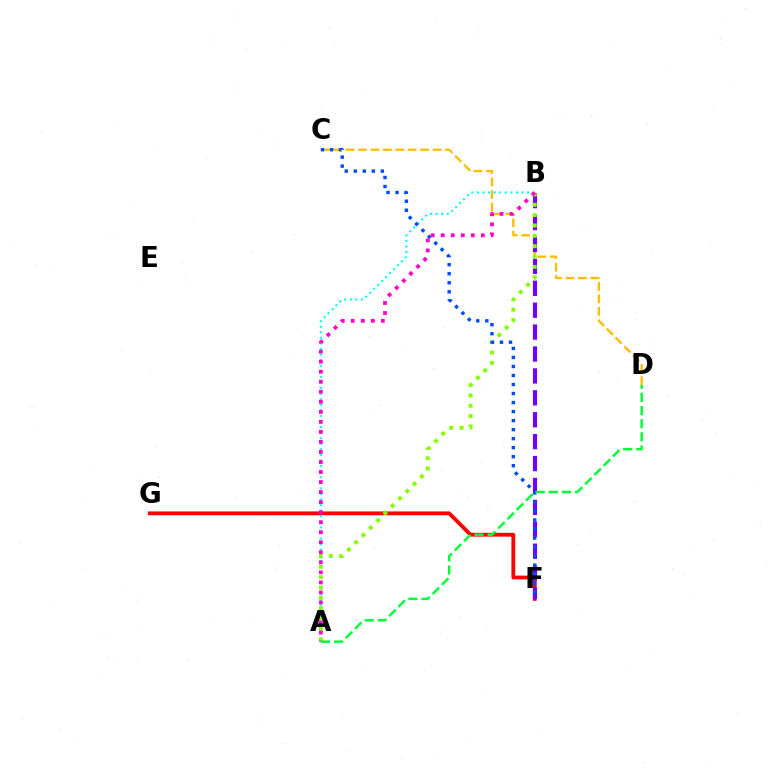{('F', 'G'): [{'color': '#ff0000', 'line_style': 'solid', 'thickness': 2.75}], ('C', 'D'): [{'color': '#ffbd00', 'line_style': 'dashed', 'thickness': 1.69}], ('A', 'B'): [{'color': '#00fff6', 'line_style': 'dotted', 'thickness': 1.51}, {'color': '#84ff00', 'line_style': 'dotted', 'thickness': 2.81}, {'color': '#ff00cf', 'line_style': 'dotted', 'thickness': 2.73}], ('B', 'F'): [{'color': '#7200ff', 'line_style': 'dashed', 'thickness': 2.98}], ('C', 'F'): [{'color': '#004bff', 'line_style': 'dotted', 'thickness': 2.45}], ('A', 'D'): [{'color': '#00ff39', 'line_style': 'dashed', 'thickness': 1.79}]}